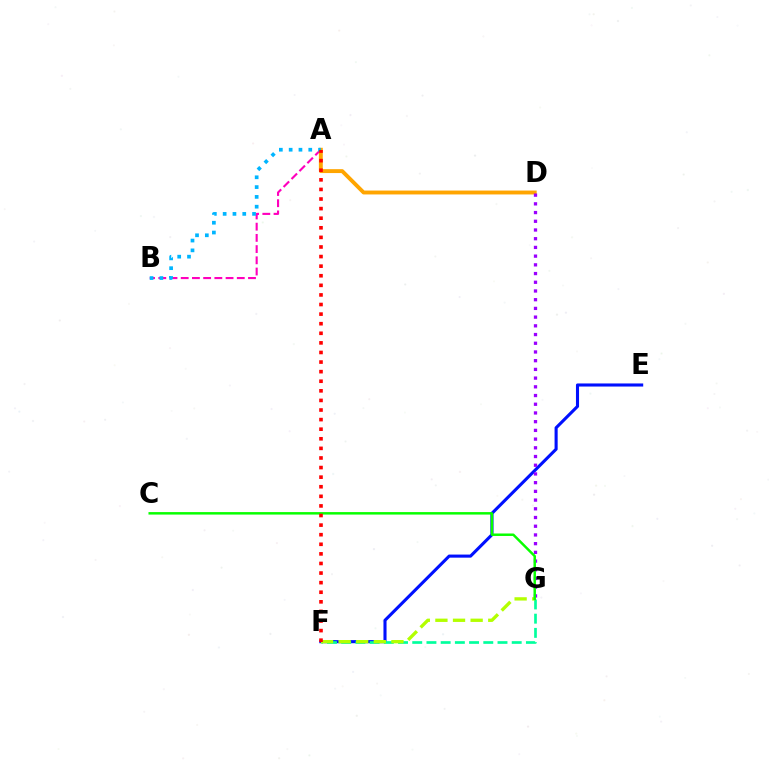{('A', 'B'): [{'color': '#ff00bd', 'line_style': 'dashed', 'thickness': 1.52}, {'color': '#00b5ff', 'line_style': 'dotted', 'thickness': 2.66}], ('E', 'F'): [{'color': '#0010ff', 'line_style': 'solid', 'thickness': 2.22}], ('A', 'D'): [{'color': '#ffa500', 'line_style': 'solid', 'thickness': 2.8}], ('F', 'G'): [{'color': '#00ff9d', 'line_style': 'dashed', 'thickness': 1.93}, {'color': '#b3ff00', 'line_style': 'dashed', 'thickness': 2.39}], ('D', 'G'): [{'color': '#9b00ff', 'line_style': 'dotted', 'thickness': 2.37}], ('C', 'G'): [{'color': '#08ff00', 'line_style': 'solid', 'thickness': 1.78}], ('A', 'F'): [{'color': '#ff0000', 'line_style': 'dotted', 'thickness': 2.61}]}